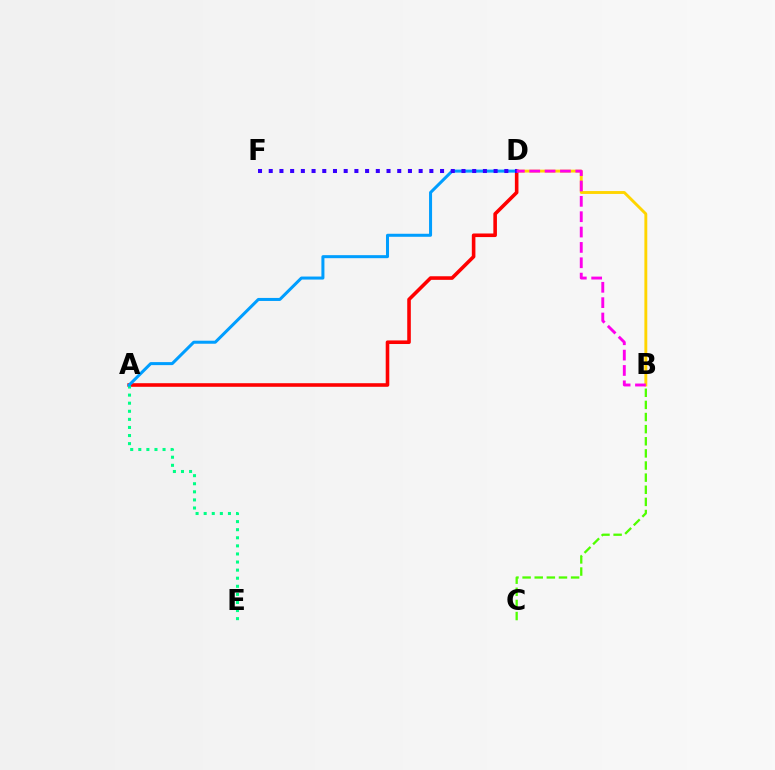{('B', 'D'): [{'color': '#ffd500', 'line_style': 'solid', 'thickness': 2.08}, {'color': '#ff00ed', 'line_style': 'dashed', 'thickness': 2.09}], ('A', 'D'): [{'color': '#ff0000', 'line_style': 'solid', 'thickness': 2.58}, {'color': '#009eff', 'line_style': 'solid', 'thickness': 2.18}], ('B', 'C'): [{'color': '#4fff00', 'line_style': 'dashed', 'thickness': 1.65}], ('A', 'E'): [{'color': '#00ff86', 'line_style': 'dotted', 'thickness': 2.2}], ('D', 'F'): [{'color': '#3700ff', 'line_style': 'dotted', 'thickness': 2.91}]}